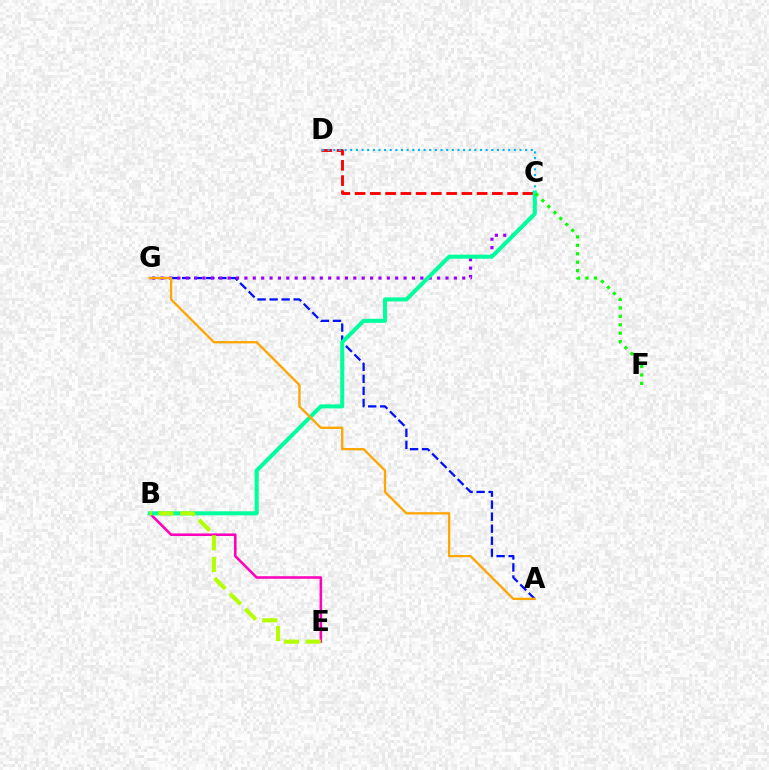{('A', 'G'): [{'color': '#0010ff', 'line_style': 'dashed', 'thickness': 1.63}, {'color': '#ffa500', 'line_style': 'solid', 'thickness': 1.66}], ('B', 'E'): [{'color': '#ff00bd', 'line_style': 'solid', 'thickness': 1.85}, {'color': '#b3ff00', 'line_style': 'dashed', 'thickness': 2.94}], ('C', 'D'): [{'color': '#ff0000', 'line_style': 'dashed', 'thickness': 2.07}, {'color': '#00b5ff', 'line_style': 'dotted', 'thickness': 1.53}], ('C', 'G'): [{'color': '#9b00ff', 'line_style': 'dotted', 'thickness': 2.28}], ('B', 'C'): [{'color': '#00ff9d', 'line_style': 'solid', 'thickness': 2.91}], ('C', 'F'): [{'color': '#08ff00', 'line_style': 'dotted', 'thickness': 2.29}]}